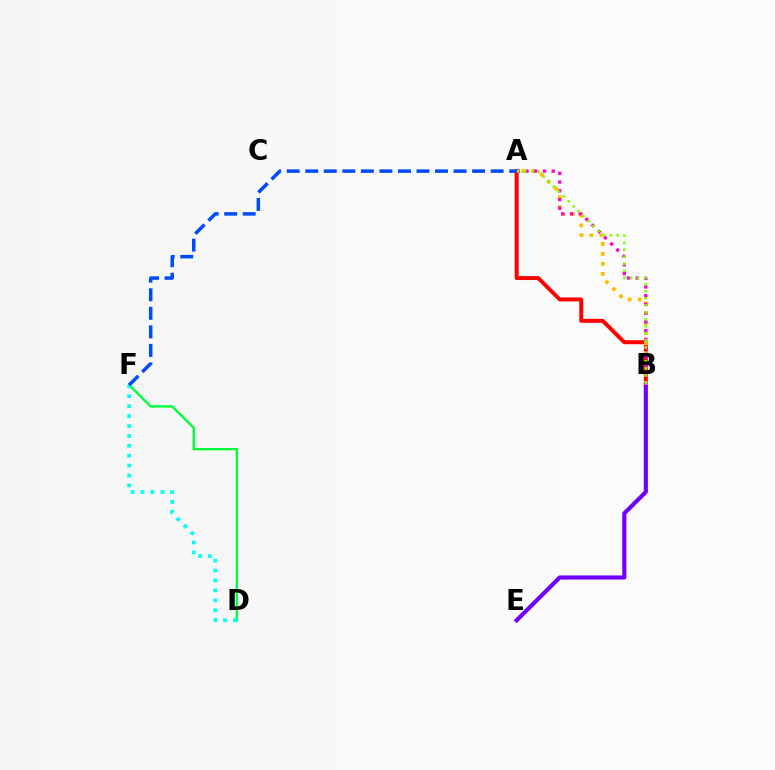{('A', 'B'): [{'color': '#ff0000', 'line_style': 'solid', 'thickness': 2.85}, {'color': '#ffbd00', 'line_style': 'dotted', 'thickness': 2.71}, {'color': '#ff00cf', 'line_style': 'dotted', 'thickness': 2.37}, {'color': '#84ff00', 'line_style': 'dotted', 'thickness': 1.91}], ('D', 'F'): [{'color': '#00ff39', 'line_style': 'solid', 'thickness': 1.7}, {'color': '#00fff6', 'line_style': 'dotted', 'thickness': 2.69}], ('B', 'E'): [{'color': '#7200ff', 'line_style': 'solid', 'thickness': 2.98}], ('A', 'F'): [{'color': '#004bff', 'line_style': 'dashed', 'thickness': 2.52}]}